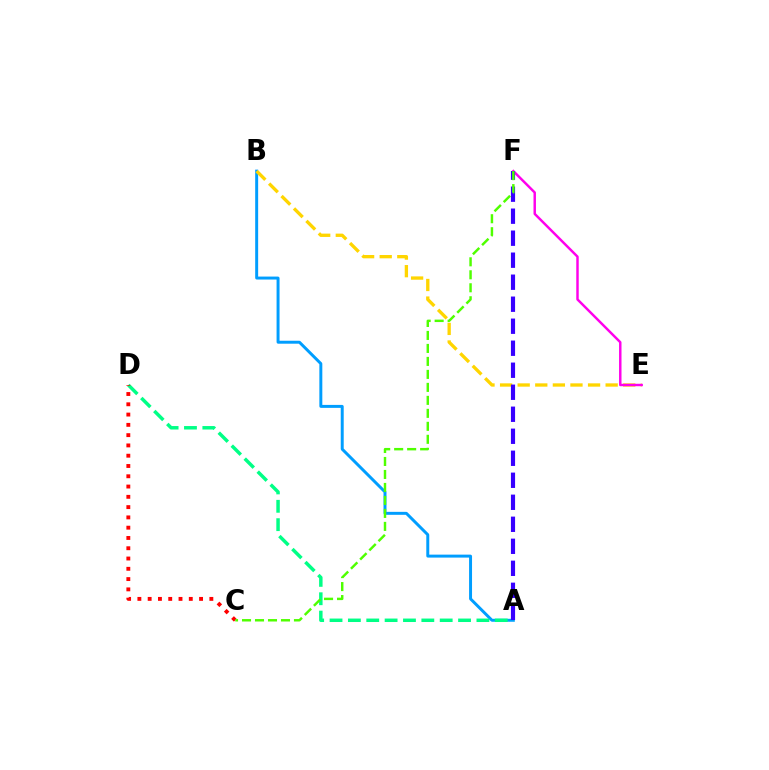{('A', 'B'): [{'color': '#009eff', 'line_style': 'solid', 'thickness': 2.13}], ('A', 'D'): [{'color': '#00ff86', 'line_style': 'dashed', 'thickness': 2.49}], ('B', 'E'): [{'color': '#ffd500', 'line_style': 'dashed', 'thickness': 2.39}], ('E', 'F'): [{'color': '#ff00ed', 'line_style': 'solid', 'thickness': 1.76}], ('A', 'F'): [{'color': '#3700ff', 'line_style': 'dashed', 'thickness': 2.99}], ('C', 'D'): [{'color': '#ff0000', 'line_style': 'dotted', 'thickness': 2.79}], ('C', 'F'): [{'color': '#4fff00', 'line_style': 'dashed', 'thickness': 1.76}]}